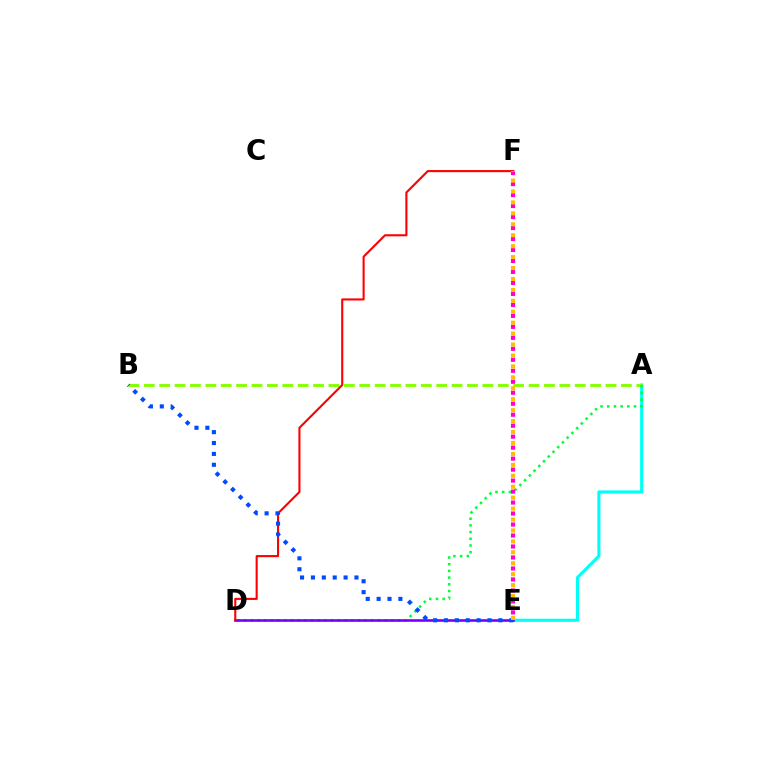{('A', 'E'): [{'color': '#00fff6', 'line_style': 'solid', 'thickness': 2.24}], ('A', 'B'): [{'color': '#84ff00', 'line_style': 'dashed', 'thickness': 2.09}], ('A', 'D'): [{'color': '#00ff39', 'line_style': 'dotted', 'thickness': 1.82}], ('D', 'E'): [{'color': '#7200ff', 'line_style': 'solid', 'thickness': 1.86}], ('D', 'F'): [{'color': '#ff0000', 'line_style': 'solid', 'thickness': 1.52}], ('B', 'E'): [{'color': '#004bff', 'line_style': 'dotted', 'thickness': 2.96}], ('E', 'F'): [{'color': '#ff00cf', 'line_style': 'dotted', 'thickness': 2.98}, {'color': '#ffbd00', 'line_style': 'dotted', 'thickness': 2.97}]}